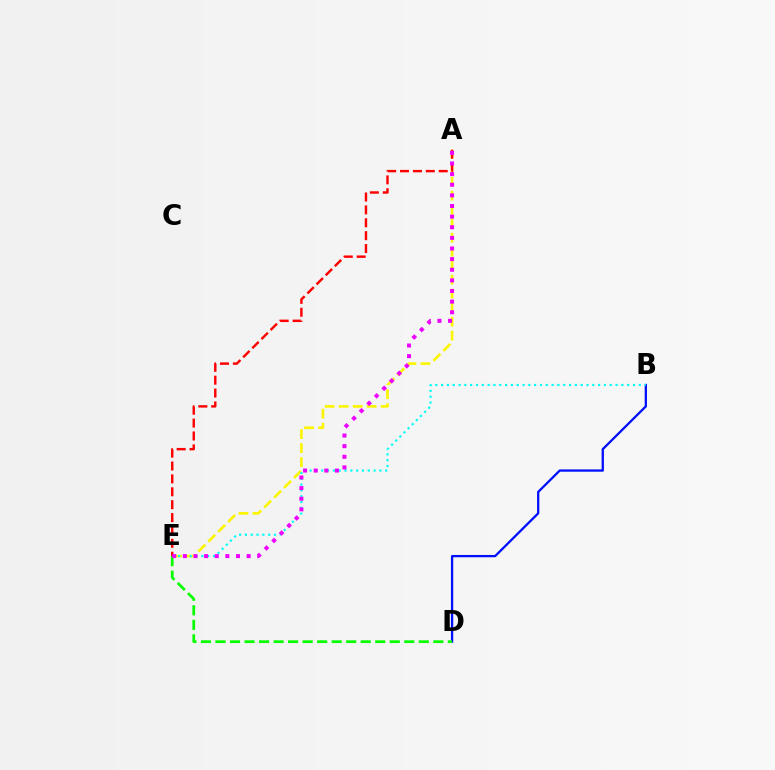{('B', 'D'): [{'color': '#0010ff', 'line_style': 'solid', 'thickness': 1.65}], ('D', 'E'): [{'color': '#08ff00', 'line_style': 'dashed', 'thickness': 1.97}], ('A', 'E'): [{'color': '#fcf500', 'line_style': 'dashed', 'thickness': 1.9}, {'color': '#ff0000', 'line_style': 'dashed', 'thickness': 1.75}, {'color': '#ee00ff', 'line_style': 'dotted', 'thickness': 2.89}], ('B', 'E'): [{'color': '#00fff6', 'line_style': 'dotted', 'thickness': 1.58}]}